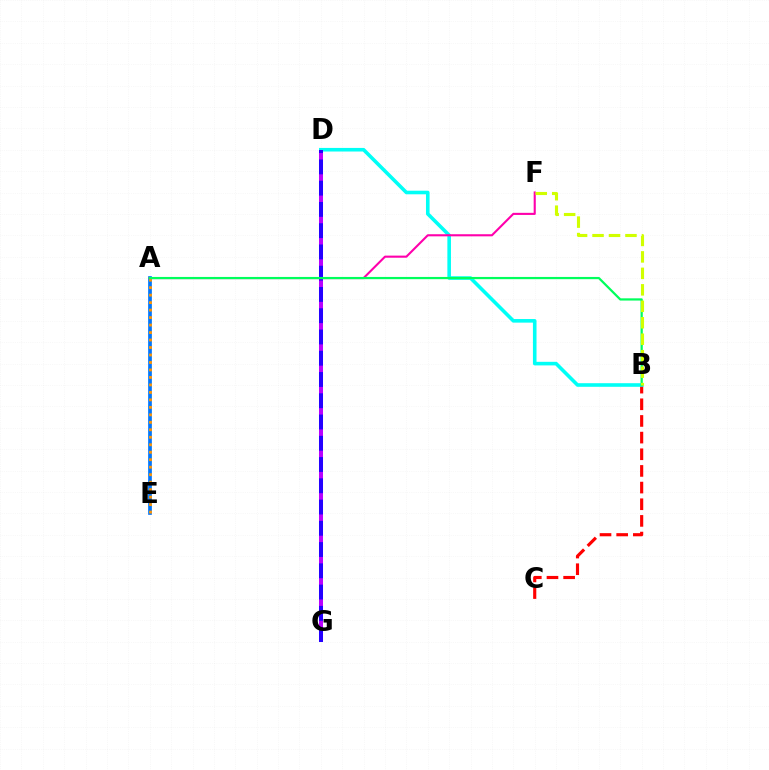{('D', 'G'): [{'color': '#b900ff', 'line_style': 'dashed', 'thickness': 2.89}, {'color': '#2500ff', 'line_style': 'dashed', 'thickness': 2.89}], ('A', 'E'): [{'color': '#3dff00', 'line_style': 'dashed', 'thickness': 1.72}, {'color': '#0074ff', 'line_style': 'solid', 'thickness': 2.65}, {'color': '#ff9400', 'line_style': 'dotted', 'thickness': 2.03}], ('B', 'C'): [{'color': '#ff0000', 'line_style': 'dashed', 'thickness': 2.26}], ('B', 'D'): [{'color': '#00fff6', 'line_style': 'solid', 'thickness': 2.59}], ('A', 'F'): [{'color': '#ff00ac', 'line_style': 'solid', 'thickness': 1.51}], ('A', 'B'): [{'color': '#00ff5c', 'line_style': 'solid', 'thickness': 1.61}], ('B', 'F'): [{'color': '#d1ff00', 'line_style': 'dashed', 'thickness': 2.24}]}